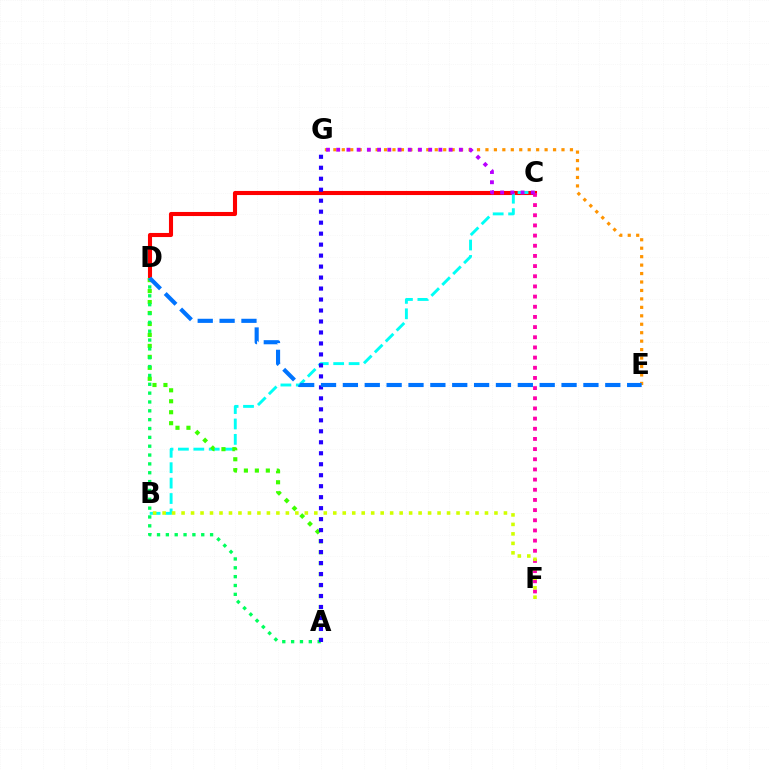{('C', 'D'): [{'color': '#ff0000', 'line_style': 'solid', 'thickness': 2.94}], ('B', 'C'): [{'color': '#00fff6', 'line_style': 'dashed', 'thickness': 2.09}], ('A', 'D'): [{'color': '#3dff00', 'line_style': 'dotted', 'thickness': 2.98}, {'color': '#00ff5c', 'line_style': 'dotted', 'thickness': 2.4}], ('E', 'G'): [{'color': '#ff9400', 'line_style': 'dotted', 'thickness': 2.3}], ('C', 'F'): [{'color': '#ff00ac', 'line_style': 'dotted', 'thickness': 2.76}], ('C', 'G'): [{'color': '#b900ff', 'line_style': 'dotted', 'thickness': 2.78}], ('A', 'G'): [{'color': '#2500ff', 'line_style': 'dotted', 'thickness': 2.98}], ('D', 'E'): [{'color': '#0074ff', 'line_style': 'dashed', 'thickness': 2.97}], ('B', 'F'): [{'color': '#d1ff00', 'line_style': 'dotted', 'thickness': 2.58}]}